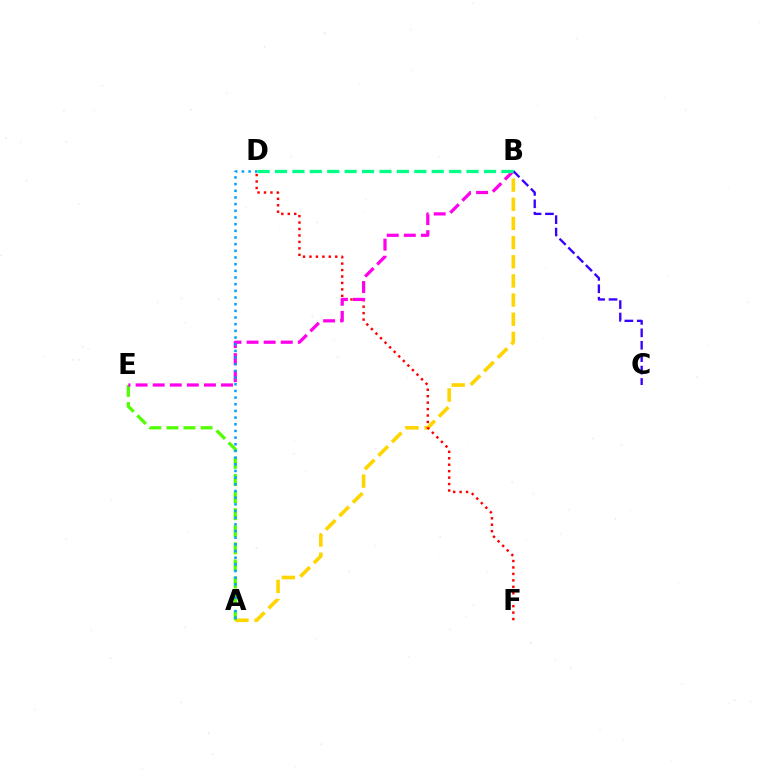{('A', 'B'): [{'color': '#ffd500', 'line_style': 'dashed', 'thickness': 2.6}], ('A', 'E'): [{'color': '#4fff00', 'line_style': 'dashed', 'thickness': 2.32}], ('D', 'F'): [{'color': '#ff0000', 'line_style': 'dotted', 'thickness': 1.75}], ('B', 'E'): [{'color': '#ff00ed', 'line_style': 'dashed', 'thickness': 2.32}], ('B', 'C'): [{'color': '#3700ff', 'line_style': 'dashed', 'thickness': 1.69}], ('A', 'D'): [{'color': '#009eff', 'line_style': 'dotted', 'thickness': 1.81}], ('B', 'D'): [{'color': '#00ff86', 'line_style': 'dashed', 'thickness': 2.37}]}